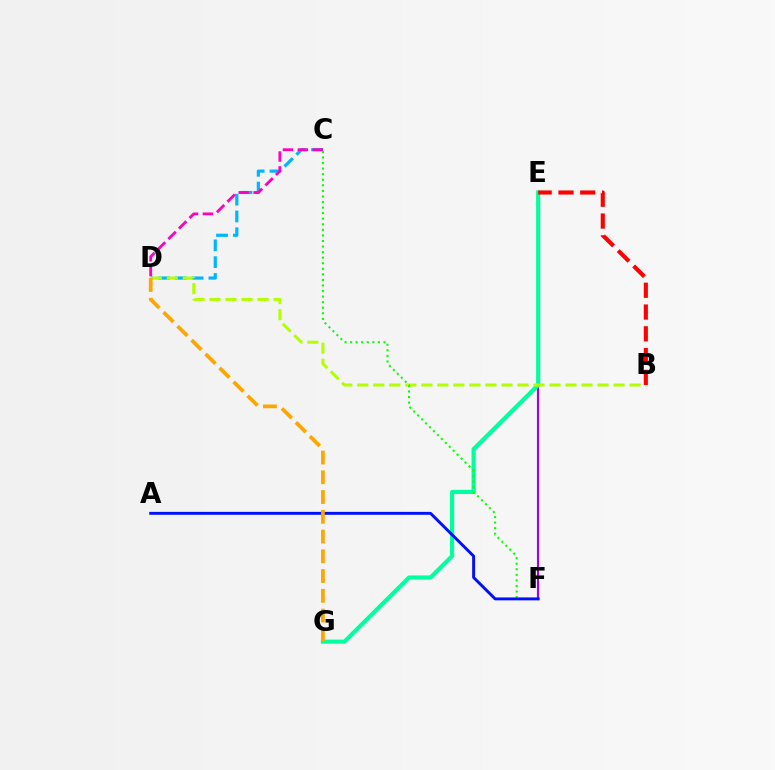{('E', 'F'): [{'color': '#9b00ff', 'line_style': 'solid', 'thickness': 1.53}], ('C', 'D'): [{'color': '#00b5ff', 'line_style': 'dashed', 'thickness': 2.28}, {'color': '#ff00bd', 'line_style': 'dashed', 'thickness': 2.02}], ('E', 'G'): [{'color': '#00ff9d', 'line_style': 'solid', 'thickness': 2.98}], ('B', 'D'): [{'color': '#b3ff00', 'line_style': 'dashed', 'thickness': 2.18}], ('C', 'F'): [{'color': '#08ff00', 'line_style': 'dotted', 'thickness': 1.51}], ('A', 'F'): [{'color': '#0010ff', 'line_style': 'solid', 'thickness': 2.1}], ('D', 'G'): [{'color': '#ffa500', 'line_style': 'dashed', 'thickness': 2.68}], ('B', 'E'): [{'color': '#ff0000', 'line_style': 'dashed', 'thickness': 2.96}]}